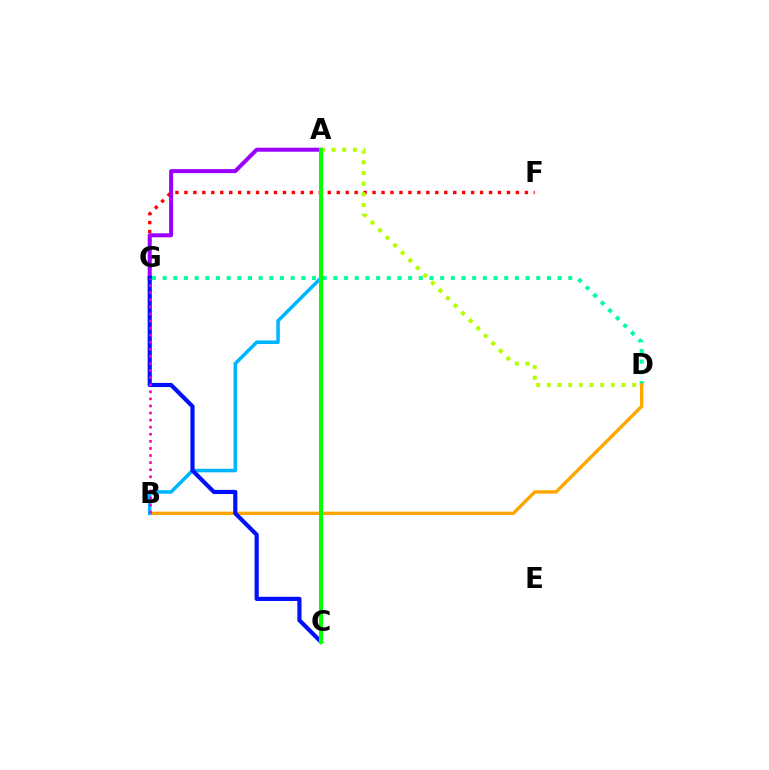{('D', 'G'): [{'color': '#00ff9d', 'line_style': 'dotted', 'thickness': 2.9}], ('B', 'D'): [{'color': '#ffa500', 'line_style': 'solid', 'thickness': 2.42}], ('A', 'B'): [{'color': '#00b5ff', 'line_style': 'solid', 'thickness': 2.54}], ('F', 'G'): [{'color': '#ff0000', 'line_style': 'dotted', 'thickness': 2.43}], ('A', 'G'): [{'color': '#9b00ff', 'line_style': 'solid', 'thickness': 2.88}], ('C', 'G'): [{'color': '#0010ff', 'line_style': 'solid', 'thickness': 2.99}], ('B', 'G'): [{'color': '#ff00bd', 'line_style': 'dotted', 'thickness': 1.92}], ('A', 'D'): [{'color': '#b3ff00', 'line_style': 'dotted', 'thickness': 2.9}], ('A', 'C'): [{'color': '#08ff00', 'line_style': 'solid', 'thickness': 2.89}]}